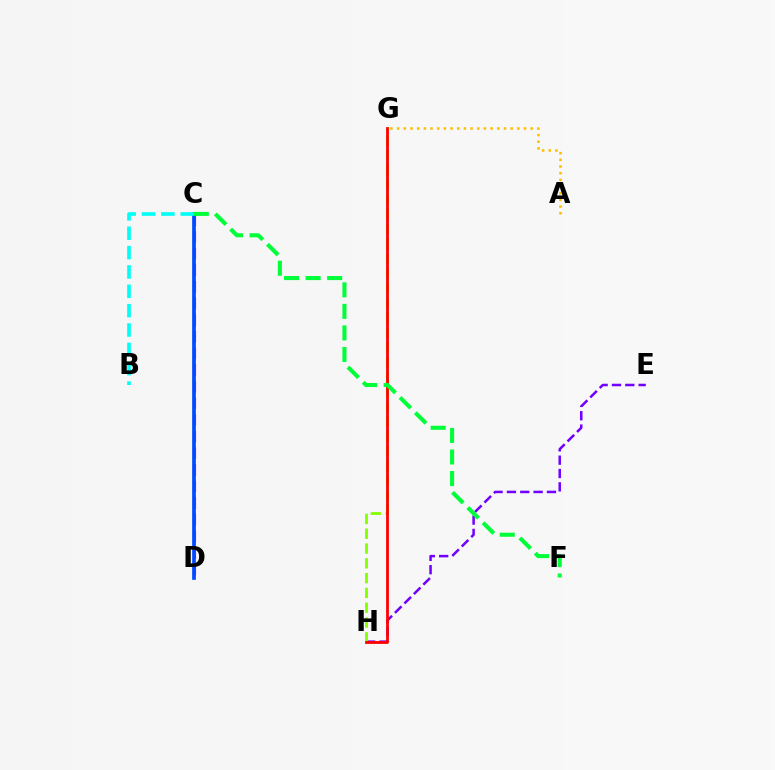{('A', 'G'): [{'color': '#ffbd00', 'line_style': 'dotted', 'thickness': 1.81}], ('C', 'D'): [{'color': '#ff00cf', 'line_style': 'dashed', 'thickness': 2.26}, {'color': '#004bff', 'line_style': 'solid', 'thickness': 2.66}], ('E', 'H'): [{'color': '#7200ff', 'line_style': 'dashed', 'thickness': 1.81}], ('G', 'H'): [{'color': '#84ff00', 'line_style': 'dashed', 'thickness': 2.01}, {'color': '#ff0000', 'line_style': 'solid', 'thickness': 2.0}], ('C', 'F'): [{'color': '#00ff39', 'line_style': 'dashed', 'thickness': 2.93}], ('B', 'C'): [{'color': '#00fff6', 'line_style': 'dashed', 'thickness': 2.63}]}